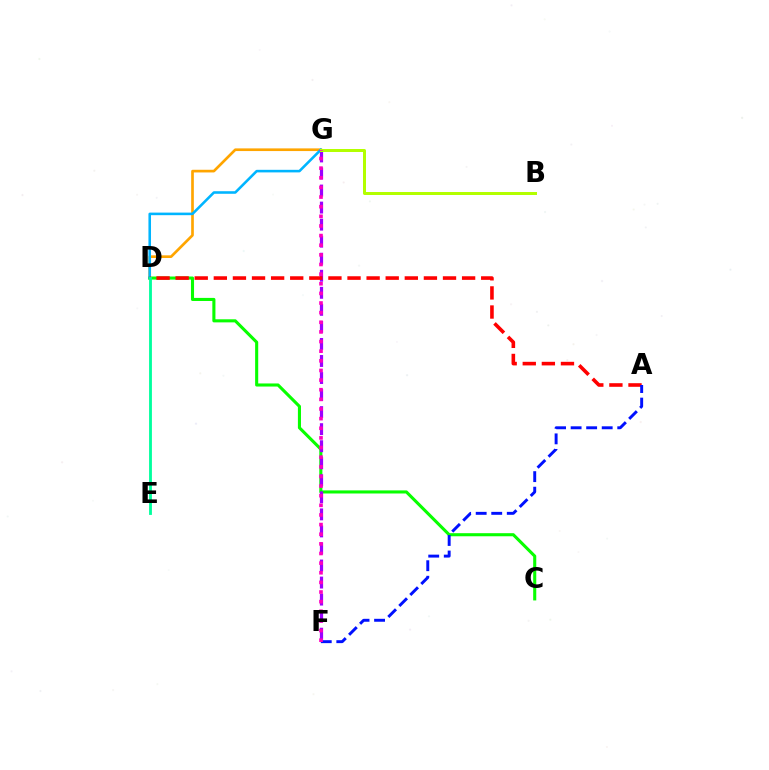{('D', 'G'): [{'color': '#ffa500', 'line_style': 'solid', 'thickness': 1.92}, {'color': '#00b5ff', 'line_style': 'solid', 'thickness': 1.85}], ('C', 'D'): [{'color': '#08ff00', 'line_style': 'solid', 'thickness': 2.22}], ('F', 'G'): [{'color': '#9b00ff', 'line_style': 'dashed', 'thickness': 2.32}, {'color': '#ff00bd', 'line_style': 'dotted', 'thickness': 2.62}], ('A', 'D'): [{'color': '#ff0000', 'line_style': 'dashed', 'thickness': 2.59}], ('A', 'F'): [{'color': '#0010ff', 'line_style': 'dashed', 'thickness': 2.11}], ('B', 'G'): [{'color': '#b3ff00', 'line_style': 'solid', 'thickness': 2.16}], ('D', 'E'): [{'color': '#00ff9d', 'line_style': 'solid', 'thickness': 2.04}]}